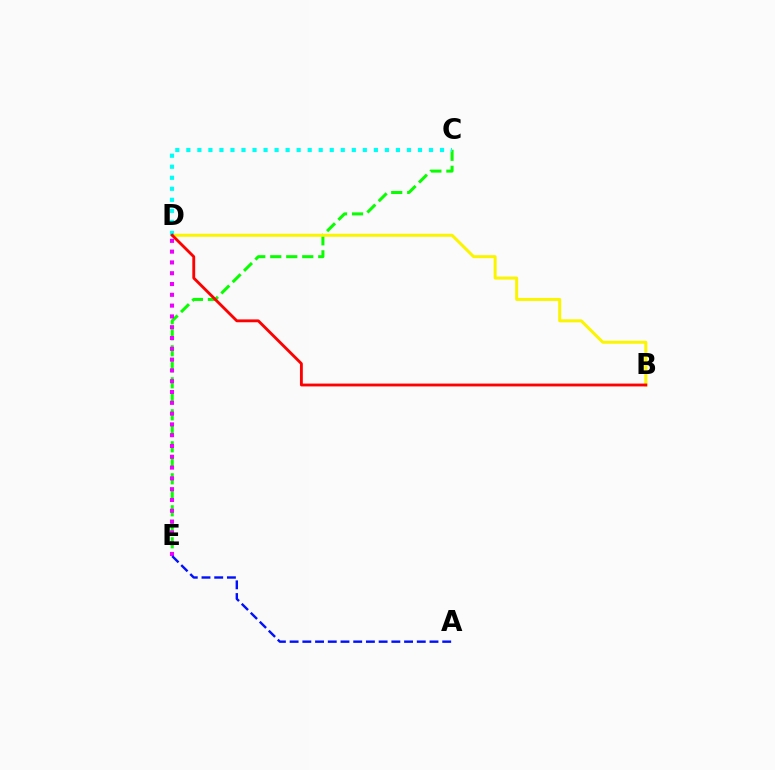{('C', 'E'): [{'color': '#08ff00', 'line_style': 'dashed', 'thickness': 2.17}], ('B', 'D'): [{'color': '#fcf500', 'line_style': 'solid', 'thickness': 2.17}, {'color': '#ff0000', 'line_style': 'solid', 'thickness': 2.05}], ('C', 'D'): [{'color': '#00fff6', 'line_style': 'dotted', 'thickness': 3.0}], ('D', 'E'): [{'color': '#ee00ff', 'line_style': 'dotted', 'thickness': 2.93}], ('A', 'E'): [{'color': '#0010ff', 'line_style': 'dashed', 'thickness': 1.73}]}